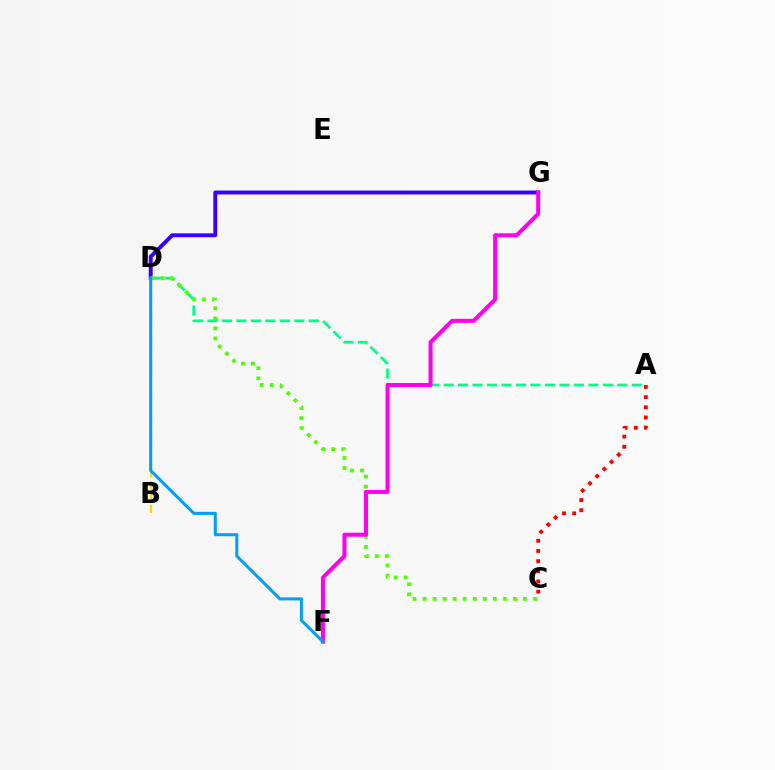{('D', 'G'): [{'color': '#3700ff', 'line_style': 'solid', 'thickness': 2.81}], ('A', 'D'): [{'color': '#00ff86', 'line_style': 'dashed', 'thickness': 1.97}], ('C', 'D'): [{'color': '#4fff00', 'line_style': 'dotted', 'thickness': 2.73}], ('F', 'G'): [{'color': '#ff00ed', 'line_style': 'solid', 'thickness': 2.88}], ('B', 'D'): [{'color': '#ffd500', 'line_style': 'dashed', 'thickness': 1.61}], ('D', 'F'): [{'color': '#009eff', 'line_style': 'solid', 'thickness': 2.19}], ('A', 'C'): [{'color': '#ff0000', 'line_style': 'dotted', 'thickness': 2.76}]}